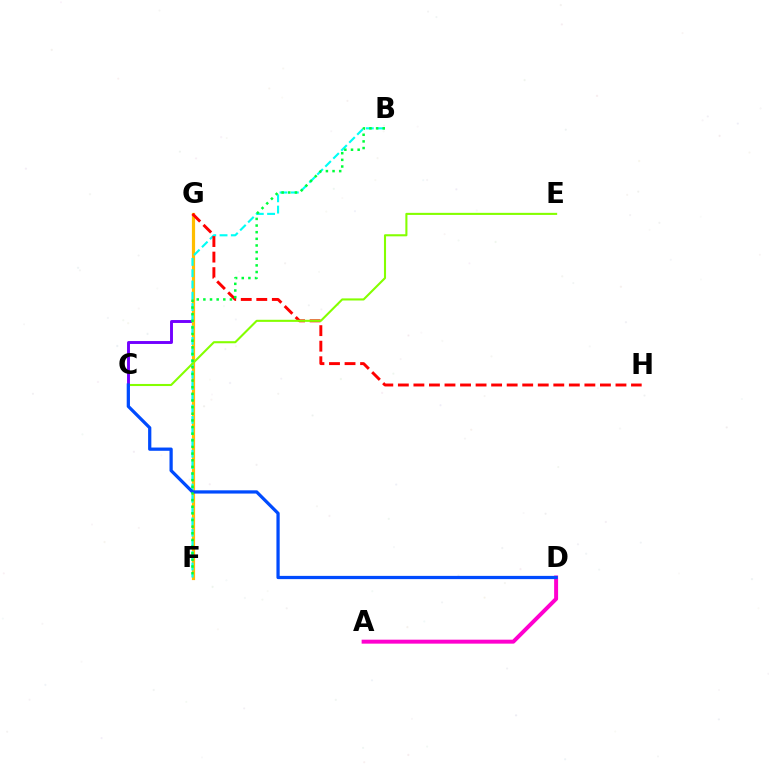{('C', 'G'): [{'color': '#7200ff', 'line_style': 'solid', 'thickness': 2.1}], ('F', 'G'): [{'color': '#ffbd00', 'line_style': 'solid', 'thickness': 2.29}], ('B', 'F'): [{'color': '#00fff6', 'line_style': 'dashed', 'thickness': 1.53}, {'color': '#00ff39', 'line_style': 'dotted', 'thickness': 1.8}], ('G', 'H'): [{'color': '#ff0000', 'line_style': 'dashed', 'thickness': 2.11}], ('C', 'E'): [{'color': '#84ff00', 'line_style': 'solid', 'thickness': 1.51}], ('A', 'D'): [{'color': '#ff00cf', 'line_style': 'solid', 'thickness': 2.85}], ('C', 'D'): [{'color': '#004bff', 'line_style': 'solid', 'thickness': 2.34}]}